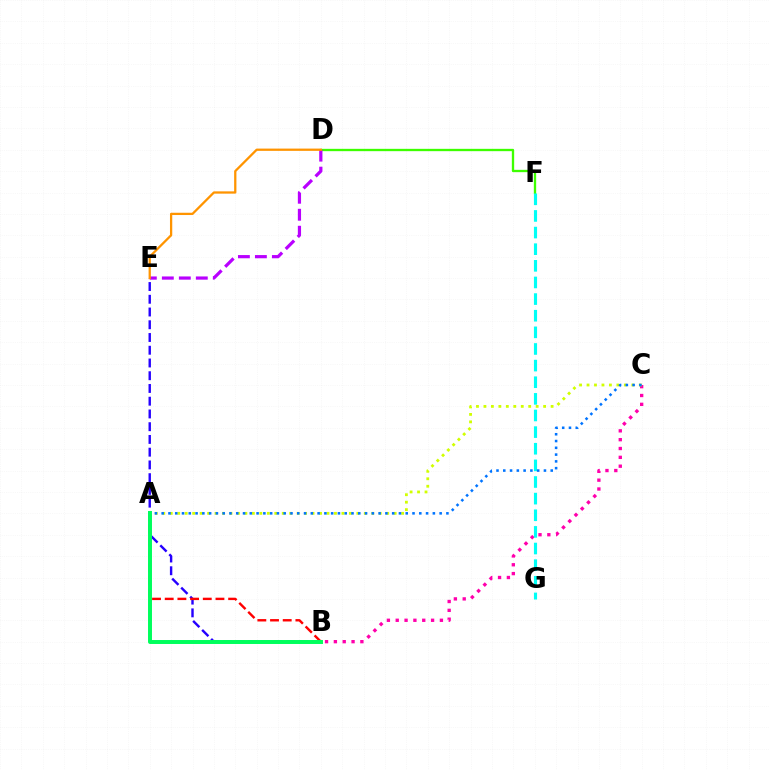{('D', 'F'): [{'color': '#3dff00', 'line_style': 'solid', 'thickness': 1.68}], ('B', 'C'): [{'color': '#ff00ac', 'line_style': 'dotted', 'thickness': 2.4}], ('D', 'E'): [{'color': '#b900ff', 'line_style': 'dashed', 'thickness': 2.31}, {'color': '#ff9400', 'line_style': 'solid', 'thickness': 1.64}], ('F', 'G'): [{'color': '#00fff6', 'line_style': 'dashed', 'thickness': 2.26}], ('B', 'E'): [{'color': '#2500ff', 'line_style': 'dashed', 'thickness': 1.73}], ('A', 'B'): [{'color': '#ff0000', 'line_style': 'dashed', 'thickness': 1.72}, {'color': '#00ff5c', 'line_style': 'solid', 'thickness': 2.85}], ('A', 'C'): [{'color': '#d1ff00', 'line_style': 'dotted', 'thickness': 2.03}, {'color': '#0074ff', 'line_style': 'dotted', 'thickness': 1.84}]}